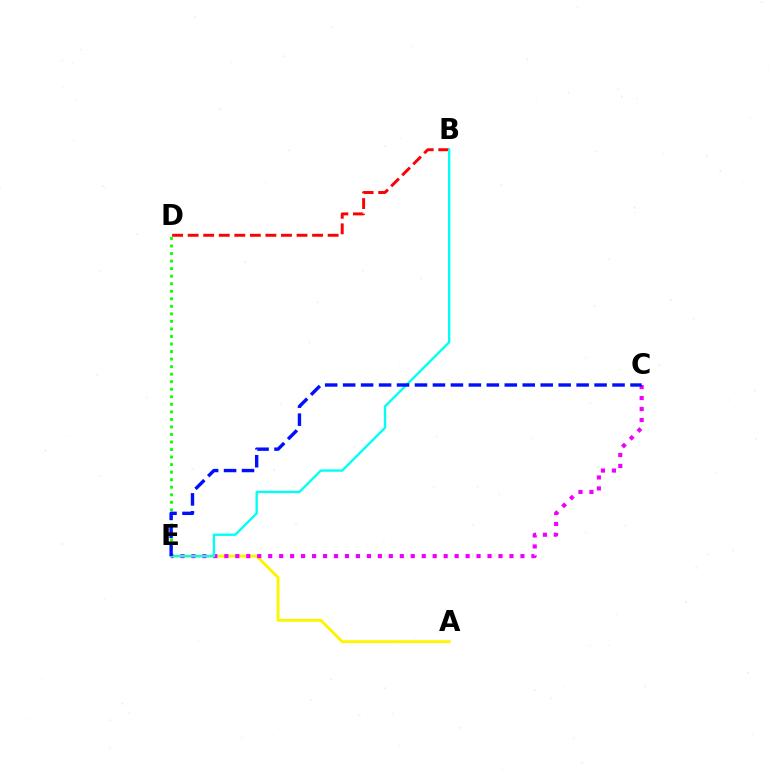{('D', 'E'): [{'color': '#08ff00', 'line_style': 'dotted', 'thickness': 2.05}], ('A', 'E'): [{'color': '#fcf500', 'line_style': 'solid', 'thickness': 2.08}], ('C', 'E'): [{'color': '#ee00ff', 'line_style': 'dotted', 'thickness': 2.98}, {'color': '#0010ff', 'line_style': 'dashed', 'thickness': 2.44}], ('B', 'D'): [{'color': '#ff0000', 'line_style': 'dashed', 'thickness': 2.11}], ('B', 'E'): [{'color': '#00fff6', 'line_style': 'solid', 'thickness': 1.7}]}